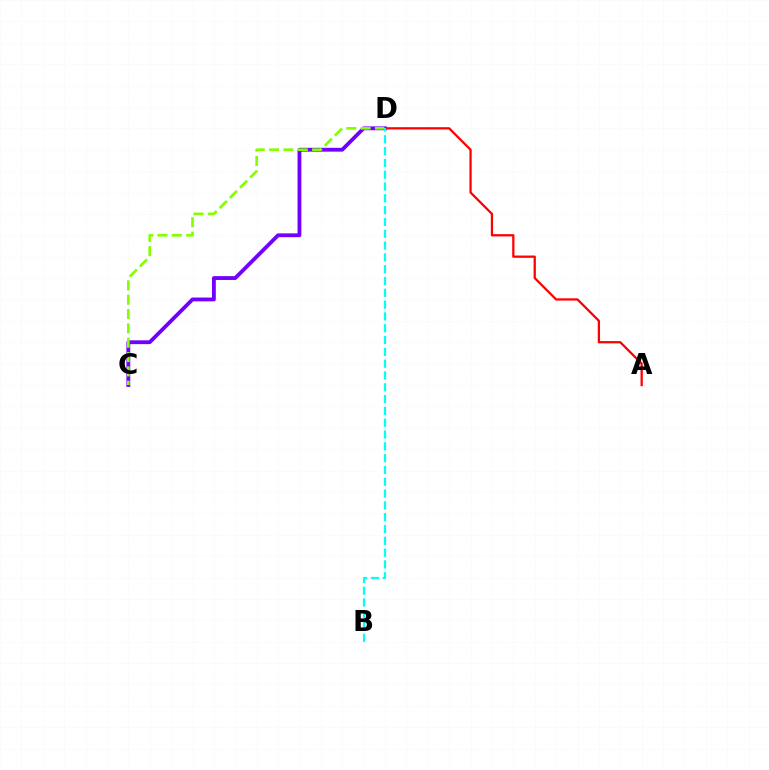{('C', 'D'): [{'color': '#7200ff', 'line_style': 'solid', 'thickness': 2.76}, {'color': '#84ff00', 'line_style': 'dashed', 'thickness': 1.95}], ('A', 'D'): [{'color': '#ff0000', 'line_style': 'solid', 'thickness': 1.63}], ('B', 'D'): [{'color': '#00fff6', 'line_style': 'dashed', 'thickness': 1.6}]}